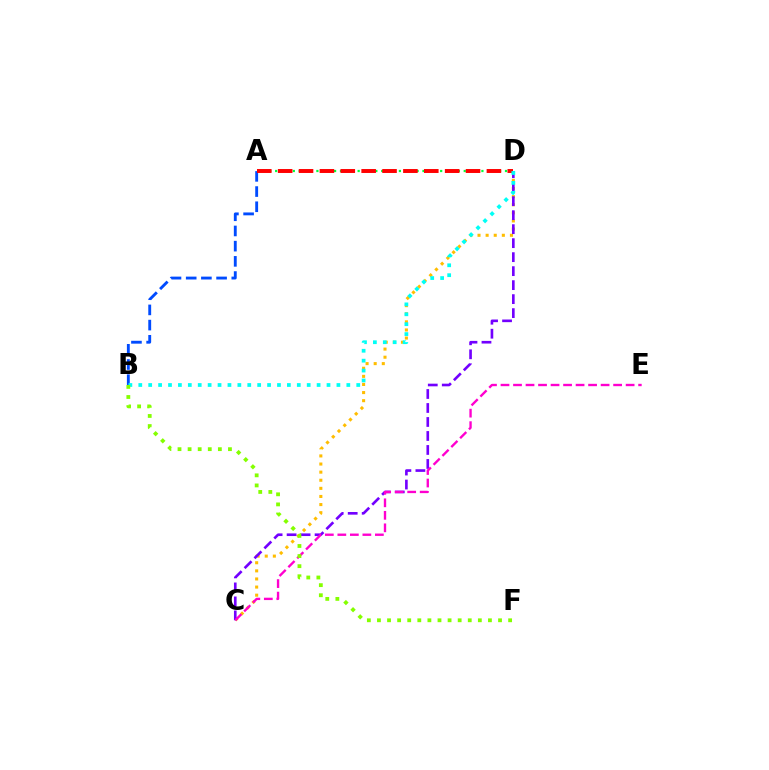{('A', 'B'): [{'color': '#004bff', 'line_style': 'dashed', 'thickness': 2.06}], ('C', 'D'): [{'color': '#ffbd00', 'line_style': 'dotted', 'thickness': 2.2}, {'color': '#7200ff', 'line_style': 'dashed', 'thickness': 1.9}], ('A', 'D'): [{'color': '#00ff39', 'line_style': 'dotted', 'thickness': 1.6}, {'color': '#ff0000', 'line_style': 'dashed', 'thickness': 2.84}], ('C', 'E'): [{'color': '#ff00cf', 'line_style': 'dashed', 'thickness': 1.7}], ('B', 'D'): [{'color': '#00fff6', 'line_style': 'dotted', 'thickness': 2.69}], ('B', 'F'): [{'color': '#84ff00', 'line_style': 'dotted', 'thickness': 2.74}]}